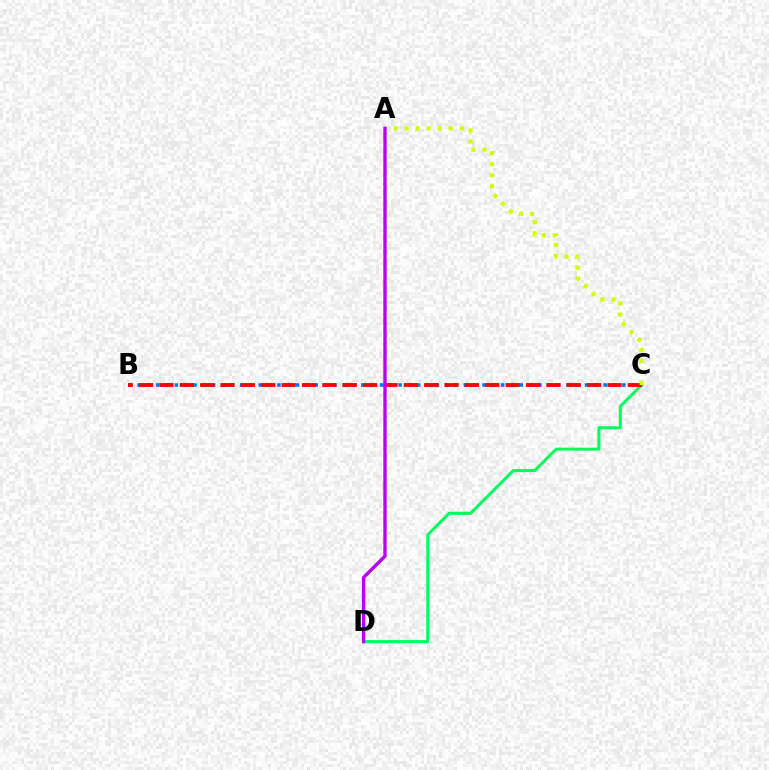{('C', 'D'): [{'color': '#00ff5c', 'line_style': 'solid', 'thickness': 2.18}], ('B', 'C'): [{'color': '#0074ff', 'line_style': 'dotted', 'thickness': 2.53}, {'color': '#ff0000', 'line_style': 'dashed', 'thickness': 2.77}], ('A', 'C'): [{'color': '#d1ff00', 'line_style': 'dotted', 'thickness': 3.0}], ('A', 'D'): [{'color': '#b900ff', 'line_style': 'solid', 'thickness': 2.41}]}